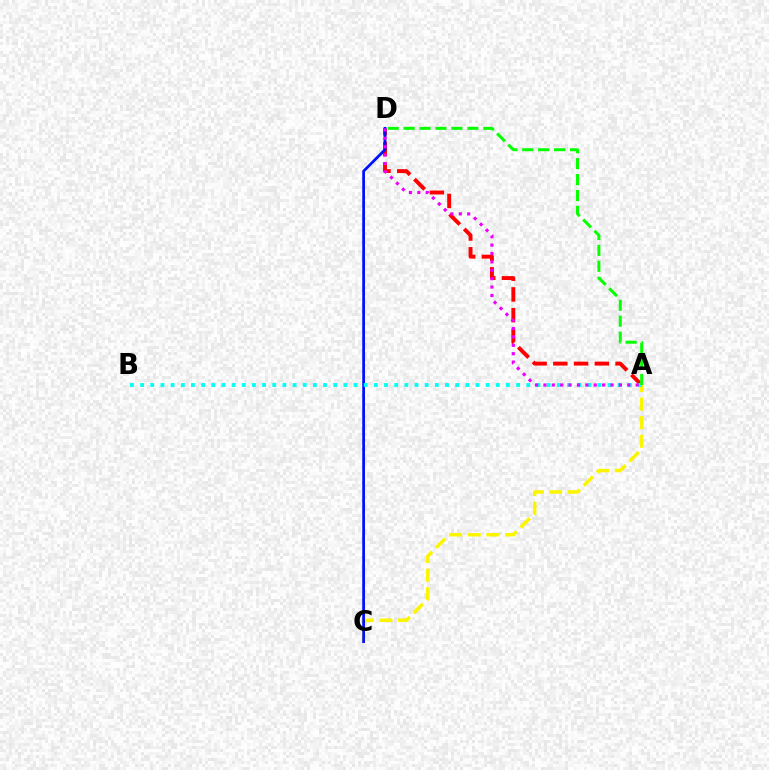{('A', 'C'): [{'color': '#fcf500', 'line_style': 'dashed', 'thickness': 2.53}], ('A', 'D'): [{'color': '#ff0000', 'line_style': 'dashed', 'thickness': 2.82}, {'color': '#ee00ff', 'line_style': 'dotted', 'thickness': 2.28}, {'color': '#08ff00', 'line_style': 'dashed', 'thickness': 2.16}], ('C', 'D'): [{'color': '#0010ff', 'line_style': 'solid', 'thickness': 1.98}], ('A', 'B'): [{'color': '#00fff6', 'line_style': 'dotted', 'thickness': 2.76}]}